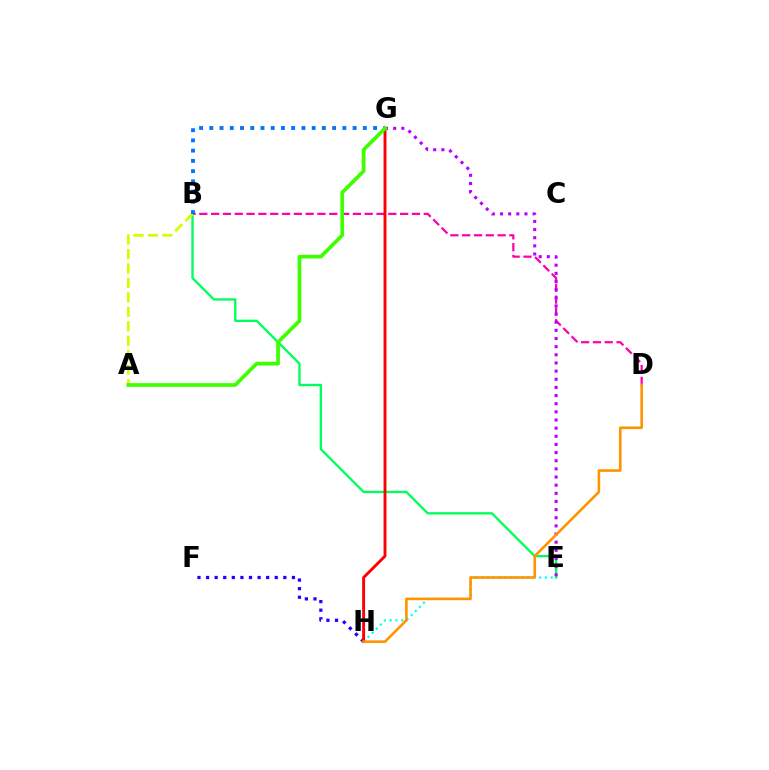{('B', 'E'): [{'color': '#00ff5c', 'line_style': 'solid', 'thickness': 1.68}], ('F', 'H'): [{'color': '#2500ff', 'line_style': 'dotted', 'thickness': 2.33}], ('B', 'D'): [{'color': '#ff00ac', 'line_style': 'dashed', 'thickness': 1.6}], ('A', 'B'): [{'color': '#d1ff00', 'line_style': 'dashed', 'thickness': 1.96}], ('E', 'H'): [{'color': '#00fff6', 'line_style': 'dotted', 'thickness': 1.58}], ('E', 'G'): [{'color': '#b900ff', 'line_style': 'dotted', 'thickness': 2.21}], ('G', 'H'): [{'color': '#ff0000', 'line_style': 'solid', 'thickness': 2.09}], ('B', 'G'): [{'color': '#0074ff', 'line_style': 'dotted', 'thickness': 2.78}], ('D', 'H'): [{'color': '#ff9400', 'line_style': 'solid', 'thickness': 1.88}], ('A', 'G'): [{'color': '#3dff00', 'line_style': 'solid', 'thickness': 2.67}]}